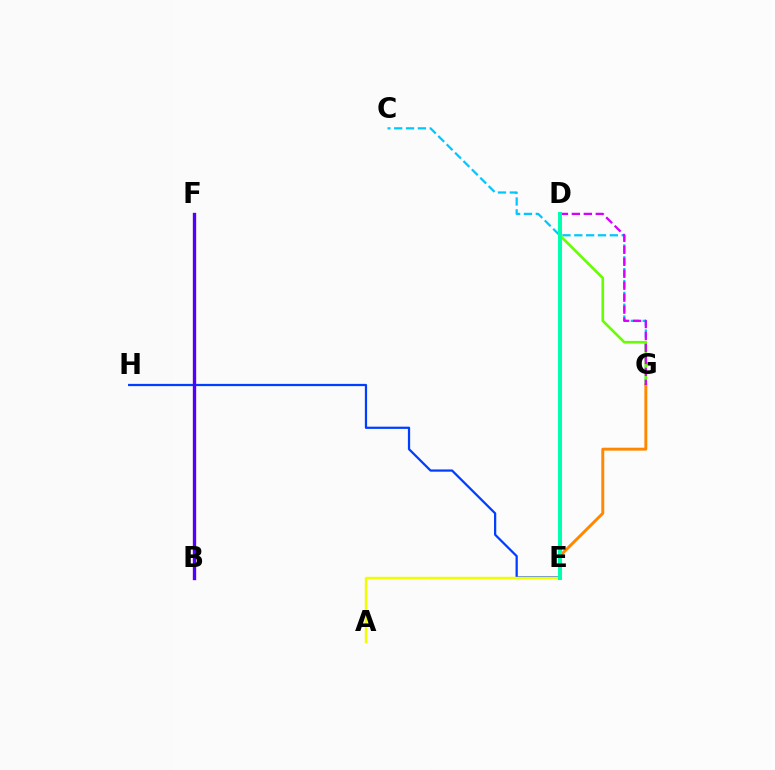{('D', 'E'): [{'color': '#00ff27', 'line_style': 'dashed', 'thickness': 1.77}, {'color': '#00ffaf', 'line_style': 'solid', 'thickness': 2.91}], ('E', 'H'): [{'color': '#003fff', 'line_style': 'solid', 'thickness': 1.62}], ('B', 'F'): [{'color': '#ff00a0', 'line_style': 'solid', 'thickness': 2.09}, {'color': '#ff0000', 'line_style': 'solid', 'thickness': 2.22}, {'color': '#4f00ff', 'line_style': 'solid', 'thickness': 2.36}], ('A', 'E'): [{'color': '#eeff00', 'line_style': 'solid', 'thickness': 1.75}], ('C', 'G'): [{'color': '#00c7ff', 'line_style': 'dashed', 'thickness': 1.61}], ('D', 'G'): [{'color': '#66ff00', 'line_style': 'solid', 'thickness': 1.88}, {'color': '#d600ff', 'line_style': 'dashed', 'thickness': 1.63}], ('E', 'G'): [{'color': '#ff8800', 'line_style': 'solid', 'thickness': 2.11}]}